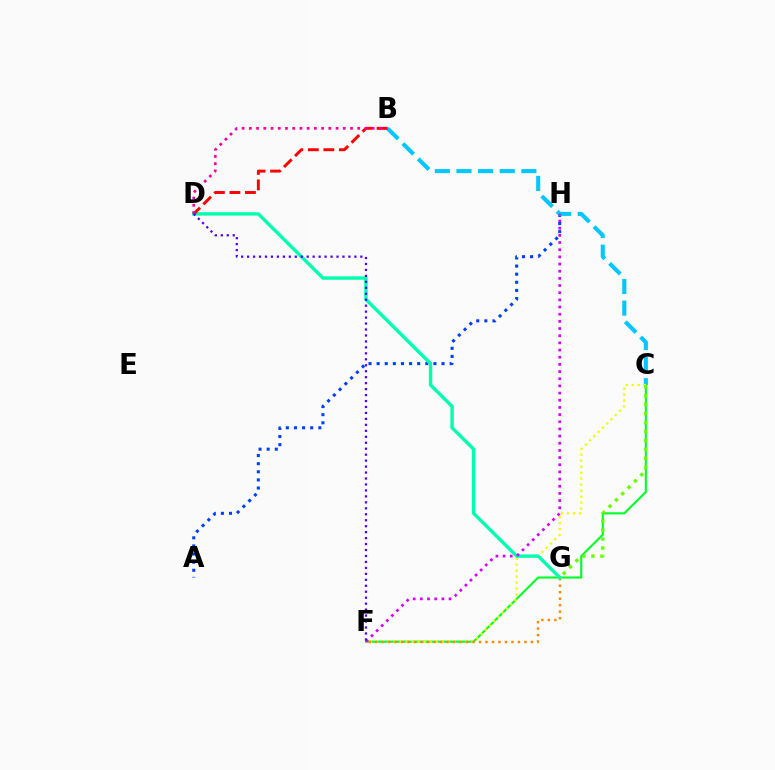{('A', 'H'): [{'color': '#003fff', 'line_style': 'dotted', 'thickness': 2.2}], ('B', 'C'): [{'color': '#00c7ff', 'line_style': 'dashed', 'thickness': 2.94}], ('C', 'F'): [{'color': '#00ff27', 'line_style': 'solid', 'thickness': 1.52}, {'color': '#eeff00', 'line_style': 'dotted', 'thickness': 1.63}], ('F', 'G'): [{'color': '#ff8800', 'line_style': 'dotted', 'thickness': 1.76}], ('D', 'G'): [{'color': '#00ffaf', 'line_style': 'solid', 'thickness': 2.44}], ('F', 'H'): [{'color': '#d600ff', 'line_style': 'dotted', 'thickness': 1.95}], ('B', 'D'): [{'color': '#ff0000', 'line_style': 'dashed', 'thickness': 2.11}, {'color': '#ff00a0', 'line_style': 'dotted', 'thickness': 1.96}], ('D', 'F'): [{'color': '#4f00ff', 'line_style': 'dotted', 'thickness': 1.62}], ('C', 'G'): [{'color': '#66ff00', 'line_style': 'dotted', 'thickness': 2.43}]}